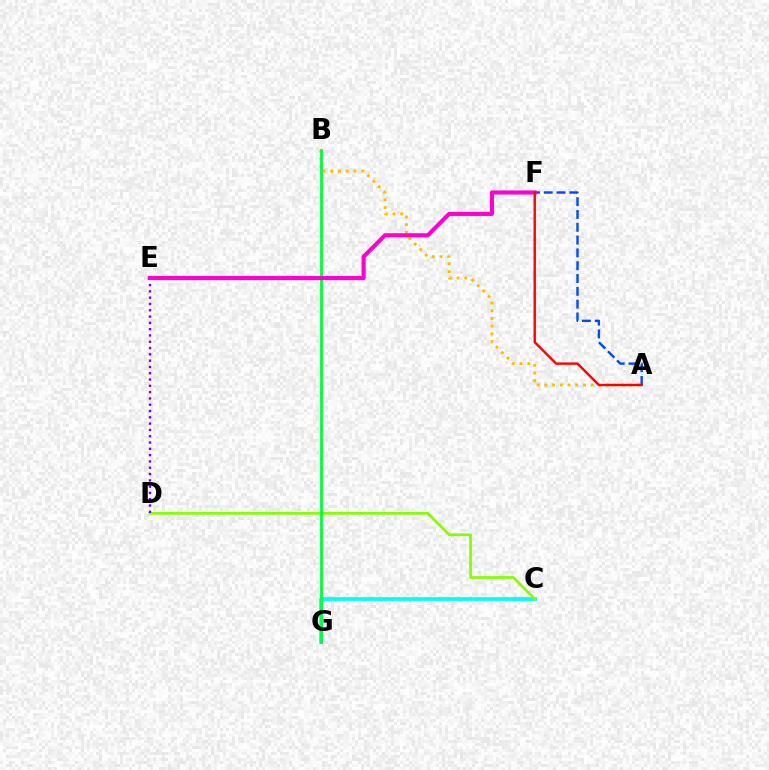{('A', 'B'): [{'color': '#ffbd00', 'line_style': 'dotted', 'thickness': 2.1}], ('C', 'G'): [{'color': '#00fff6', 'line_style': 'solid', 'thickness': 2.68}], ('C', 'D'): [{'color': '#84ff00', 'line_style': 'solid', 'thickness': 1.95}], ('B', 'G'): [{'color': '#00ff39', 'line_style': 'solid', 'thickness': 2.0}], ('D', 'E'): [{'color': '#7200ff', 'line_style': 'dotted', 'thickness': 1.71}], ('A', 'F'): [{'color': '#004bff', 'line_style': 'dashed', 'thickness': 1.74}, {'color': '#ff0000', 'line_style': 'solid', 'thickness': 1.72}], ('E', 'F'): [{'color': '#ff00cf', 'line_style': 'solid', 'thickness': 2.97}]}